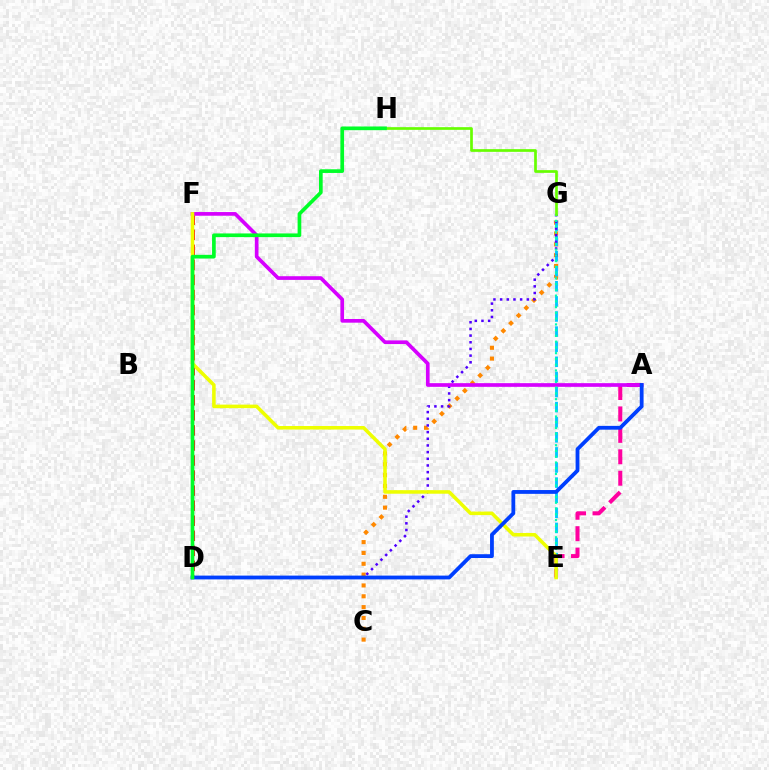{('C', 'G'): [{'color': '#ff8800', 'line_style': 'dotted', 'thickness': 2.94}], ('A', 'E'): [{'color': '#ff00a0', 'line_style': 'dashed', 'thickness': 2.91}], ('E', 'G'): [{'color': '#00c7ff', 'line_style': 'dashed', 'thickness': 2.05}, {'color': '#00ffaf', 'line_style': 'dotted', 'thickness': 1.56}], ('D', 'G'): [{'color': '#4f00ff', 'line_style': 'dotted', 'thickness': 1.81}], ('D', 'F'): [{'color': '#ff0000', 'line_style': 'dashed', 'thickness': 2.04}], ('A', 'F'): [{'color': '#d600ff', 'line_style': 'solid', 'thickness': 2.65}], ('E', 'F'): [{'color': '#eeff00', 'line_style': 'solid', 'thickness': 2.55}], ('A', 'D'): [{'color': '#003fff', 'line_style': 'solid', 'thickness': 2.74}], ('G', 'H'): [{'color': '#66ff00', 'line_style': 'solid', 'thickness': 1.94}], ('D', 'H'): [{'color': '#00ff27', 'line_style': 'solid', 'thickness': 2.65}]}